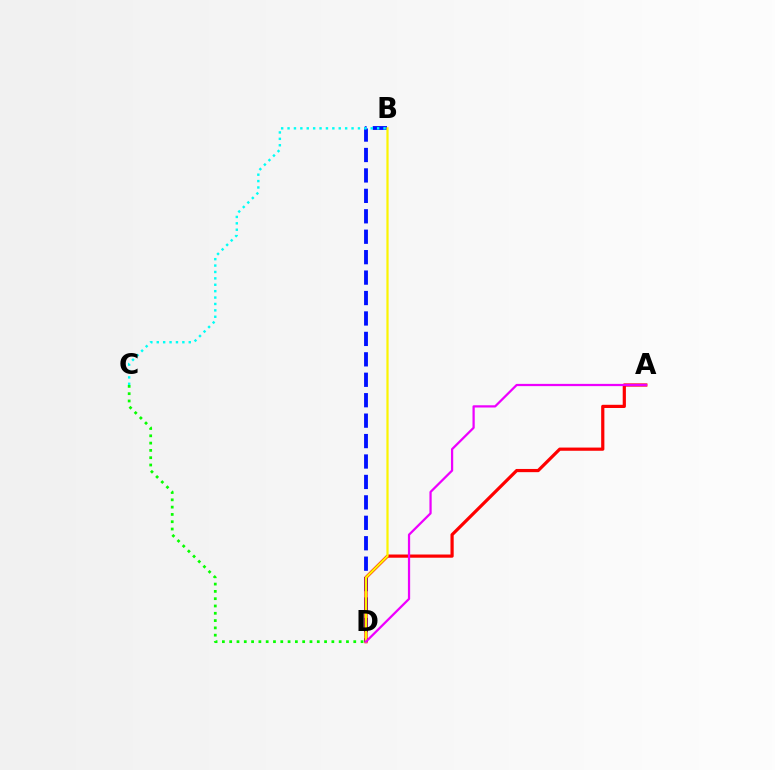{('B', 'D'): [{'color': '#0010ff', 'line_style': 'dashed', 'thickness': 2.78}, {'color': '#fcf500', 'line_style': 'solid', 'thickness': 1.6}], ('A', 'D'): [{'color': '#ff0000', 'line_style': 'solid', 'thickness': 2.3}, {'color': '#ee00ff', 'line_style': 'solid', 'thickness': 1.61}], ('C', 'D'): [{'color': '#08ff00', 'line_style': 'dotted', 'thickness': 1.98}], ('B', 'C'): [{'color': '#00fff6', 'line_style': 'dotted', 'thickness': 1.74}]}